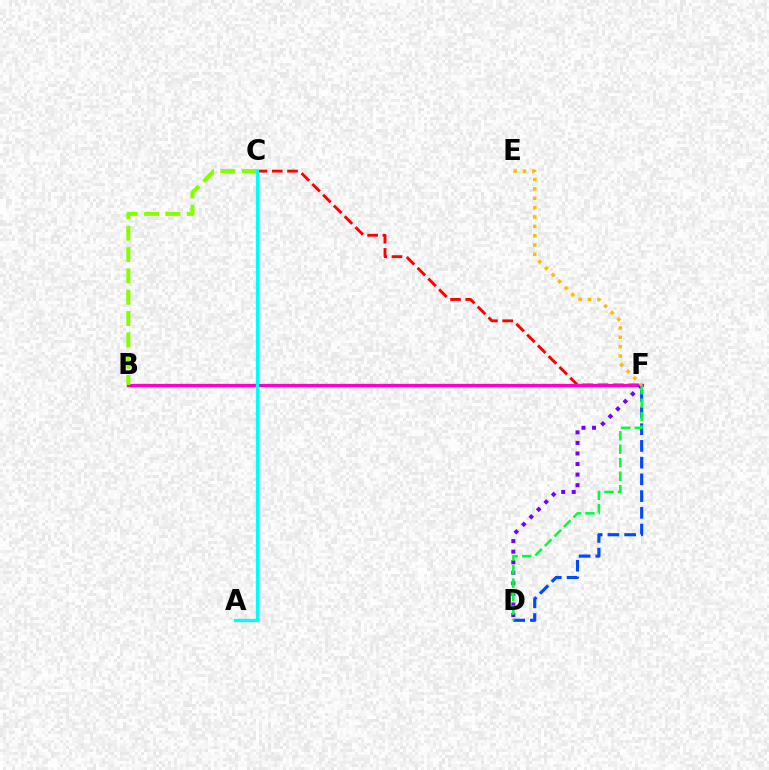{('C', 'F'): [{'color': '#ff0000', 'line_style': 'dashed', 'thickness': 2.07}], ('B', 'F'): [{'color': '#ff00cf', 'line_style': 'solid', 'thickness': 2.37}], ('B', 'C'): [{'color': '#84ff00', 'line_style': 'dashed', 'thickness': 2.9}], ('A', 'C'): [{'color': '#00fff6', 'line_style': 'solid', 'thickness': 2.37}], ('D', 'F'): [{'color': '#7200ff', 'line_style': 'dotted', 'thickness': 2.87}, {'color': '#004bff', 'line_style': 'dashed', 'thickness': 2.27}, {'color': '#00ff39', 'line_style': 'dashed', 'thickness': 1.83}], ('E', 'F'): [{'color': '#ffbd00', 'line_style': 'dotted', 'thickness': 2.54}]}